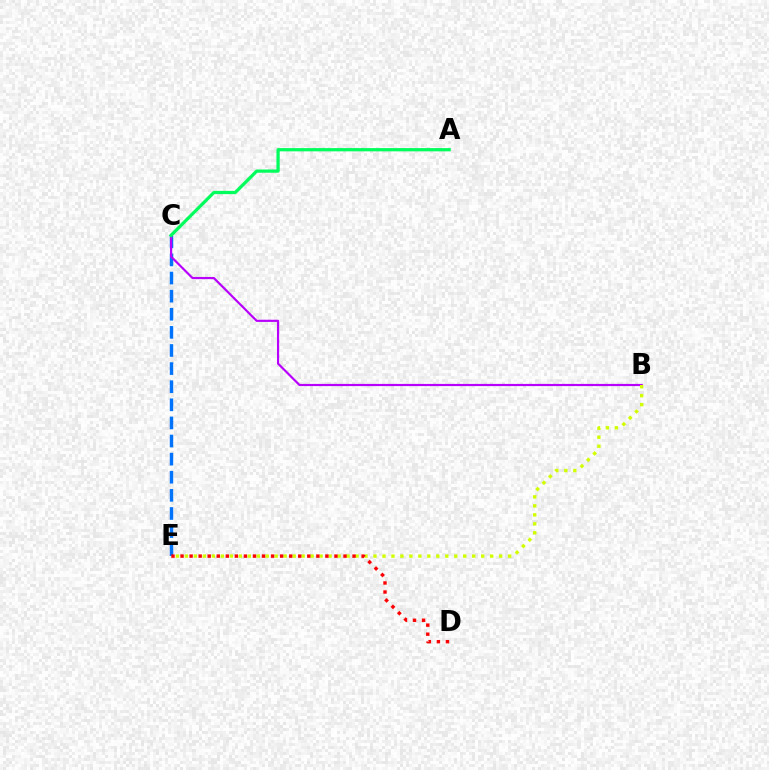{('C', 'E'): [{'color': '#0074ff', 'line_style': 'dashed', 'thickness': 2.46}], ('B', 'C'): [{'color': '#b900ff', 'line_style': 'solid', 'thickness': 1.57}], ('B', 'E'): [{'color': '#d1ff00', 'line_style': 'dotted', 'thickness': 2.44}], ('D', 'E'): [{'color': '#ff0000', 'line_style': 'dotted', 'thickness': 2.46}], ('A', 'C'): [{'color': '#00ff5c', 'line_style': 'solid', 'thickness': 2.34}]}